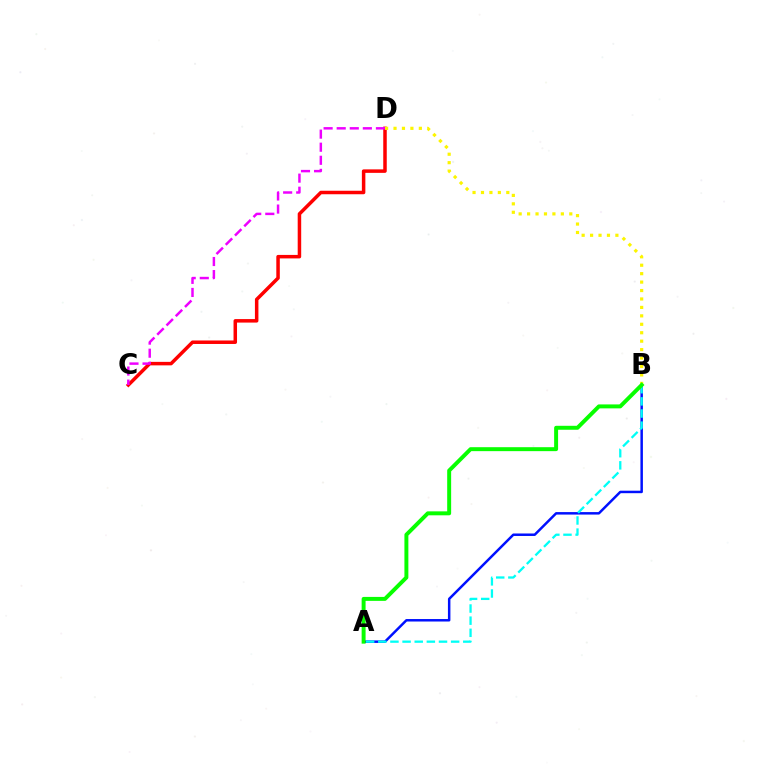{('C', 'D'): [{'color': '#ff0000', 'line_style': 'solid', 'thickness': 2.52}, {'color': '#ee00ff', 'line_style': 'dashed', 'thickness': 1.78}], ('A', 'B'): [{'color': '#0010ff', 'line_style': 'solid', 'thickness': 1.79}, {'color': '#00fff6', 'line_style': 'dashed', 'thickness': 1.65}, {'color': '#08ff00', 'line_style': 'solid', 'thickness': 2.85}], ('B', 'D'): [{'color': '#fcf500', 'line_style': 'dotted', 'thickness': 2.29}]}